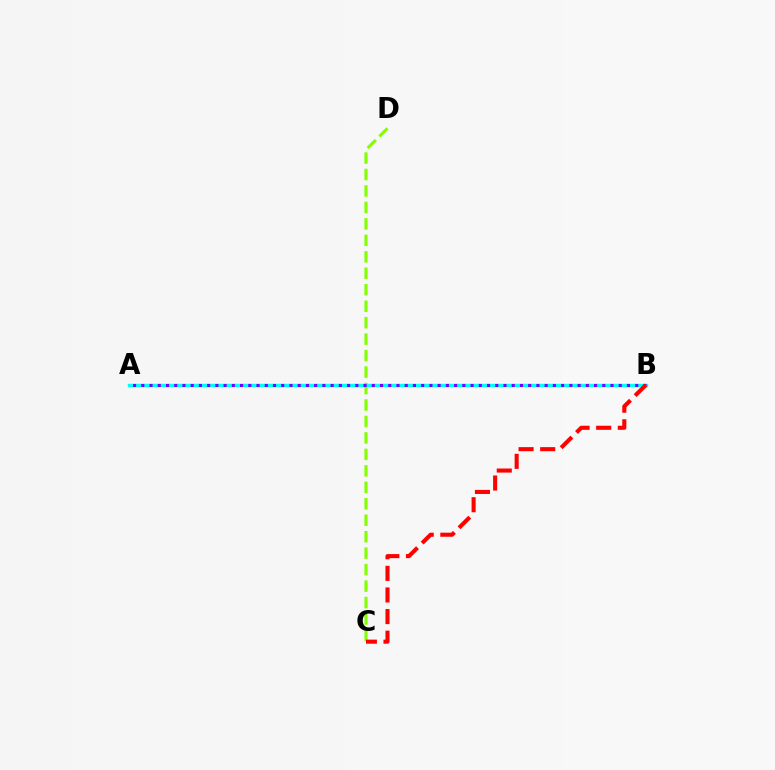{('C', 'D'): [{'color': '#84ff00', 'line_style': 'dashed', 'thickness': 2.24}], ('A', 'B'): [{'color': '#00fff6', 'line_style': 'solid', 'thickness': 2.45}, {'color': '#7200ff', 'line_style': 'dotted', 'thickness': 2.24}], ('B', 'C'): [{'color': '#ff0000', 'line_style': 'dashed', 'thickness': 2.93}]}